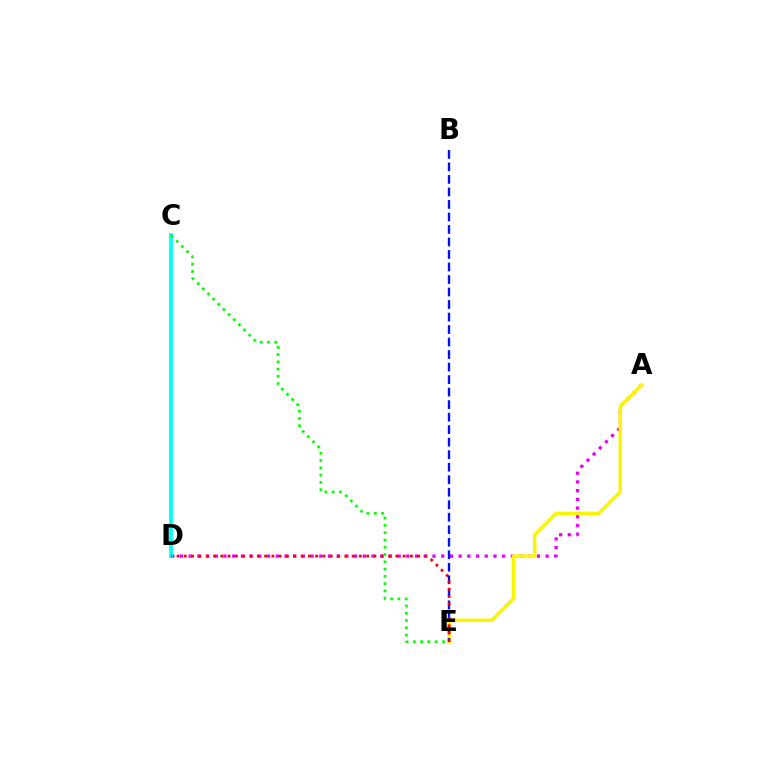{('A', 'D'): [{'color': '#ee00ff', 'line_style': 'dotted', 'thickness': 2.37}], ('A', 'E'): [{'color': '#fcf500', 'line_style': 'solid', 'thickness': 2.51}], ('C', 'D'): [{'color': '#00fff6', 'line_style': 'solid', 'thickness': 2.74}], ('B', 'E'): [{'color': '#0010ff', 'line_style': 'dashed', 'thickness': 1.7}], ('C', 'E'): [{'color': '#08ff00', 'line_style': 'dotted', 'thickness': 1.98}], ('D', 'E'): [{'color': '#ff0000', 'line_style': 'dotted', 'thickness': 1.98}]}